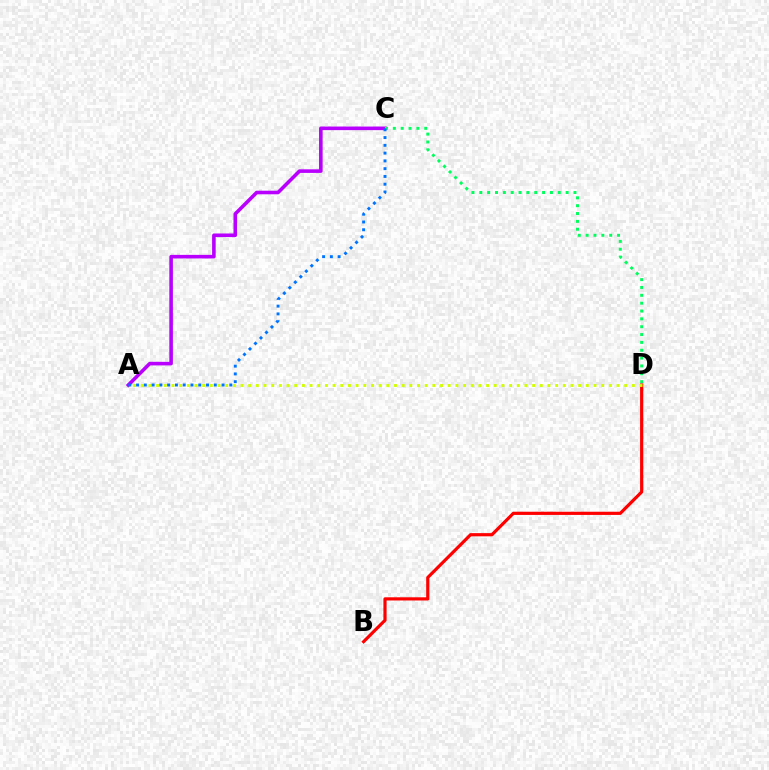{('B', 'D'): [{'color': '#ff0000', 'line_style': 'solid', 'thickness': 2.3}], ('A', 'C'): [{'color': '#b900ff', 'line_style': 'solid', 'thickness': 2.58}, {'color': '#0074ff', 'line_style': 'dotted', 'thickness': 2.11}], ('C', 'D'): [{'color': '#00ff5c', 'line_style': 'dotted', 'thickness': 2.13}], ('A', 'D'): [{'color': '#d1ff00', 'line_style': 'dotted', 'thickness': 2.09}]}